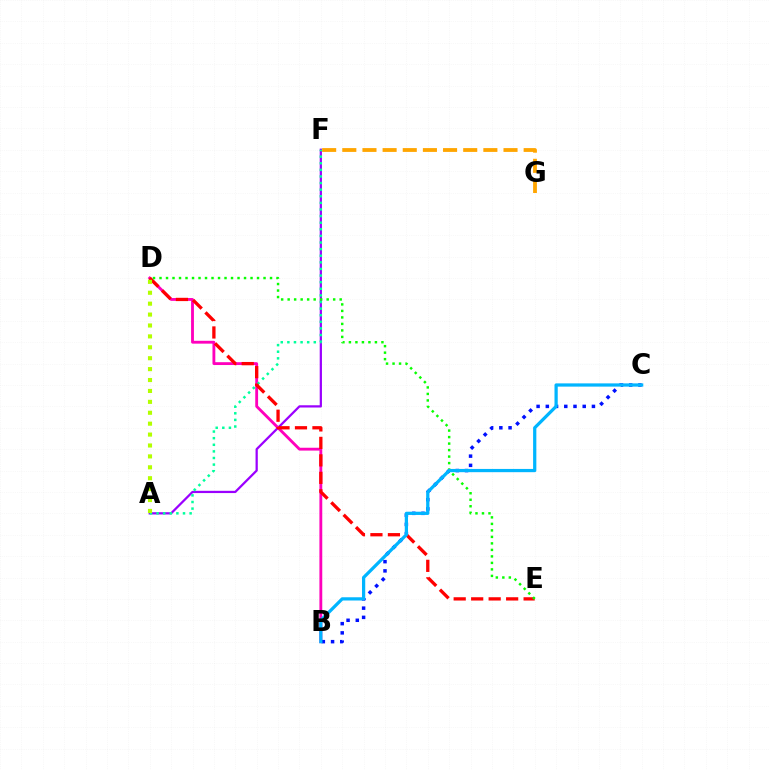{('A', 'F'): [{'color': '#9b00ff', 'line_style': 'solid', 'thickness': 1.62}, {'color': '#00ff9d', 'line_style': 'dotted', 'thickness': 1.8}], ('B', 'D'): [{'color': '#ff00bd', 'line_style': 'solid', 'thickness': 2.05}], ('B', 'C'): [{'color': '#0010ff', 'line_style': 'dotted', 'thickness': 2.51}, {'color': '#00b5ff', 'line_style': 'solid', 'thickness': 2.33}], ('F', 'G'): [{'color': '#ffa500', 'line_style': 'dashed', 'thickness': 2.74}], ('D', 'E'): [{'color': '#ff0000', 'line_style': 'dashed', 'thickness': 2.37}, {'color': '#08ff00', 'line_style': 'dotted', 'thickness': 1.77}], ('A', 'D'): [{'color': '#b3ff00', 'line_style': 'dotted', 'thickness': 2.96}]}